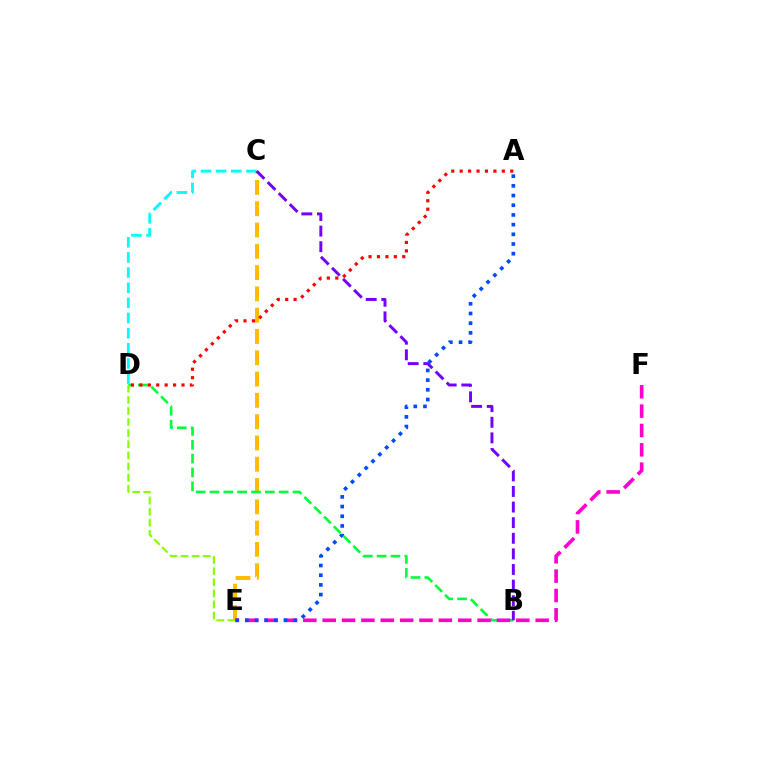{('C', 'E'): [{'color': '#ffbd00', 'line_style': 'dashed', 'thickness': 2.89}], ('B', 'D'): [{'color': '#00ff39', 'line_style': 'dashed', 'thickness': 1.88}], ('E', 'F'): [{'color': '#ff00cf', 'line_style': 'dashed', 'thickness': 2.63}], ('D', 'E'): [{'color': '#84ff00', 'line_style': 'dashed', 'thickness': 1.51}], ('A', 'D'): [{'color': '#ff0000', 'line_style': 'dotted', 'thickness': 2.29}], ('C', 'D'): [{'color': '#00fff6', 'line_style': 'dashed', 'thickness': 2.06}], ('A', 'E'): [{'color': '#004bff', 'line_style': 'dotted', 'thickness': 2.63}], ('B', 'C'): [{'color': '#7200ff', 'line_style': 'dashed', 'thickness': 2.12}]}